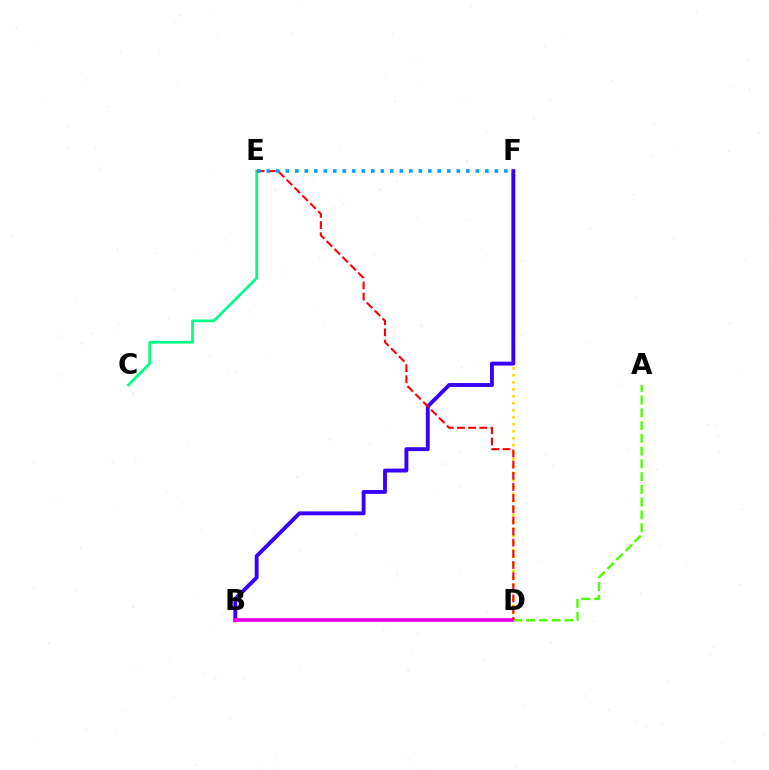{('C', 'E'): [{'color': '#00ff86', 'line_style': 'solid', 'thickness': 1.99}], ('D', 'F'): [{'color': '#ffd500', 'line_style': 'dotted', 'thickness': 1.9}], ('B', 'F'): [{'color': '#3700ff', 'line_style': 'solid', 'thickness': 2.8}], ('B', 'D'): [{'color': '#ff00ed', 'line_style': 'solid', 'thickness': 2.64}], ('A', 'D'): [{'color': '#4fff00', 'line_style': 'dashed', 'thickness': 1.73}], ('D', 'E'): [{'color': '#ff0000', 'line_style': 'dashed', 'thickness': 1.51}], ('E', 'F'): [{'color': '#009eff', 'line_style': 'dotted', 'thickness': 2.58}]}